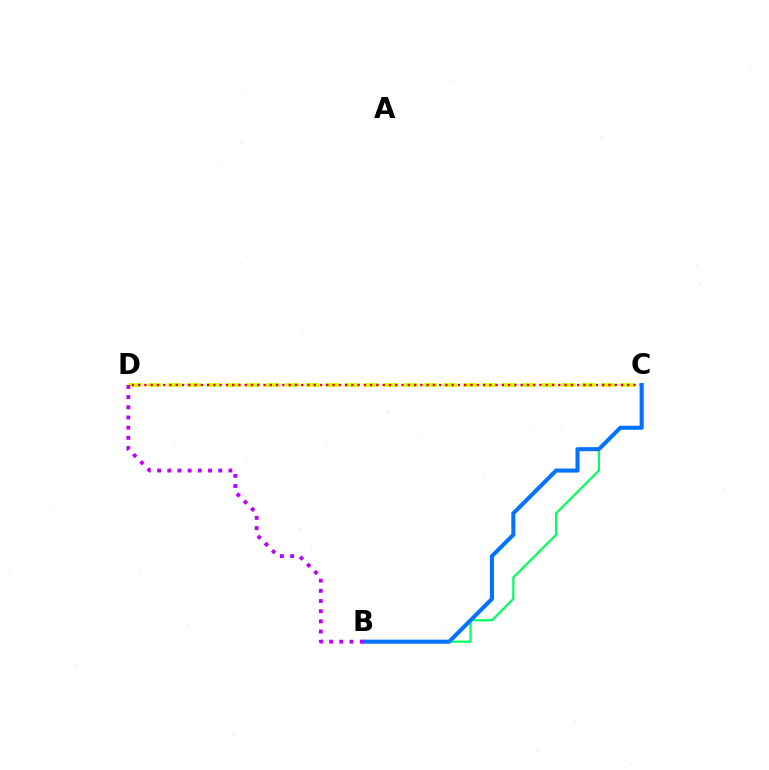{('C', 'D'): [{'color': '#d1ff00', 'line_style': 'dashed', 'thickness': 2.68}, {'color': '#ff0000', 'line_style': 'dotted', 'thickness': 1.7}], ('B', 'C'): [{'color': '#00ff5c', 'line_style': 'solid', 'thickness': 1.58}, {'color': '#0074ff', 'line_style': 'solid', 'thickness': 2.92}], ('B', 'D'): [{'color': '#b900ff', 'line_style': 'dotted', 'thickness': 2.77}]}